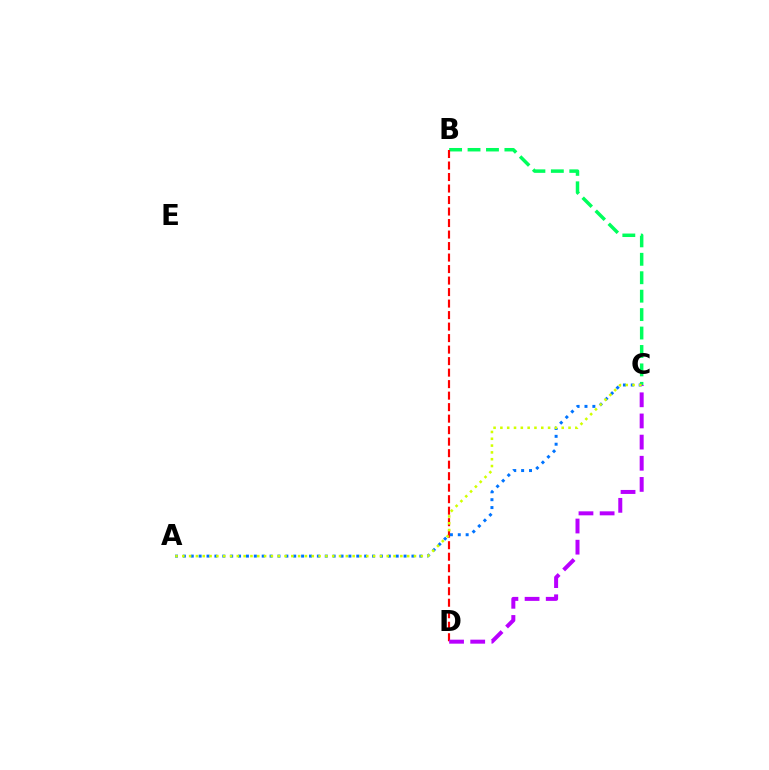{('B', 'C'): [{'color': '#00ff5c', 'line_style': 'dashed', 'thickness': 2.5}], ('B', 'D'): [{'color': '#ff0000', 'line_style': 'dashed', 'thickness': 1.56}], ('A', 'C'): [{'color': '#0074ff', 'line_style': 'dotted', 'thickness': 2.14}, {'color': '#d1ff00', 'line_style': 'dotted', 'thickness': 1.85}], ('C', 'D'): [{'color': '#b900ff', 'line_style': 'dashed', 'thickness': 2.87}]}